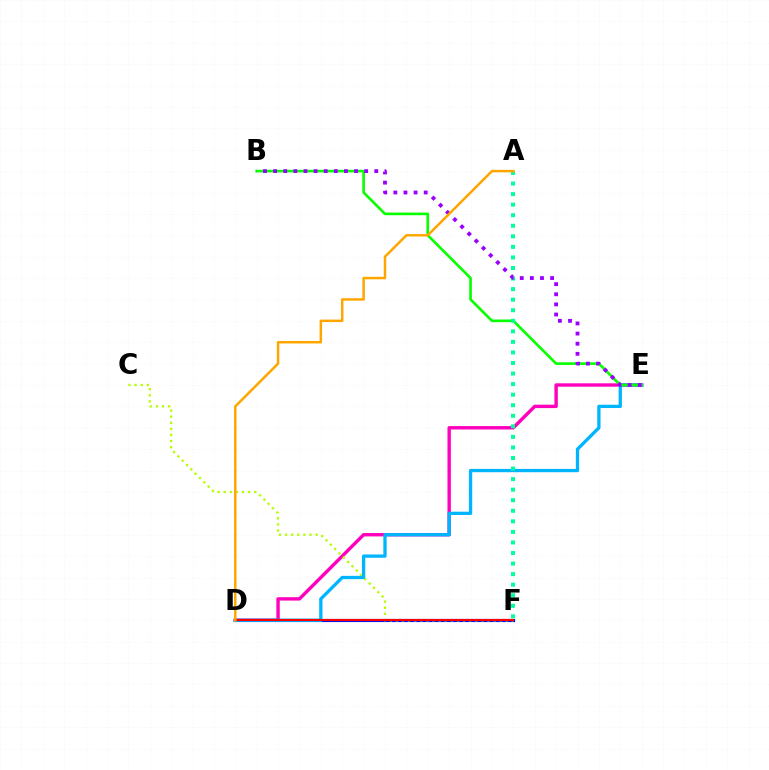{('D', 'E'): [{'color': '#ff00bd', 'line_style': 'solid', 'thickness': 2.44}, {'color': '#00b5ff', 'line_style': 'solid', 'thickness': 2.37}], ('D', 'F'): [{'color': '#0010ff', 'line_style': 'solid', 'thickness': 2.25}, {'color': '#ff0000', 'line_style': 'solid', 'thickness': 1.52}], ('C', 'F'): [{'color': '#b3ff00', 'line_style': 'dotted', 'thickness': 1.66}], ('B', 'E'): [{'color': '#08ff00', 'line_style': 'solid', 'thickness': 1.91}, {'color': '#9b00ff', 'line_style': 'dotted', 'thickness': 2.75}], ('A', 'F'): [{'color': '#00ff9d', 'line_style': 'dotted', 'thickness': 2.87}], ('A', 'D'): [{'color': '#ffa500', 'line_style': 'solid', 'thickness': 1.79}]}